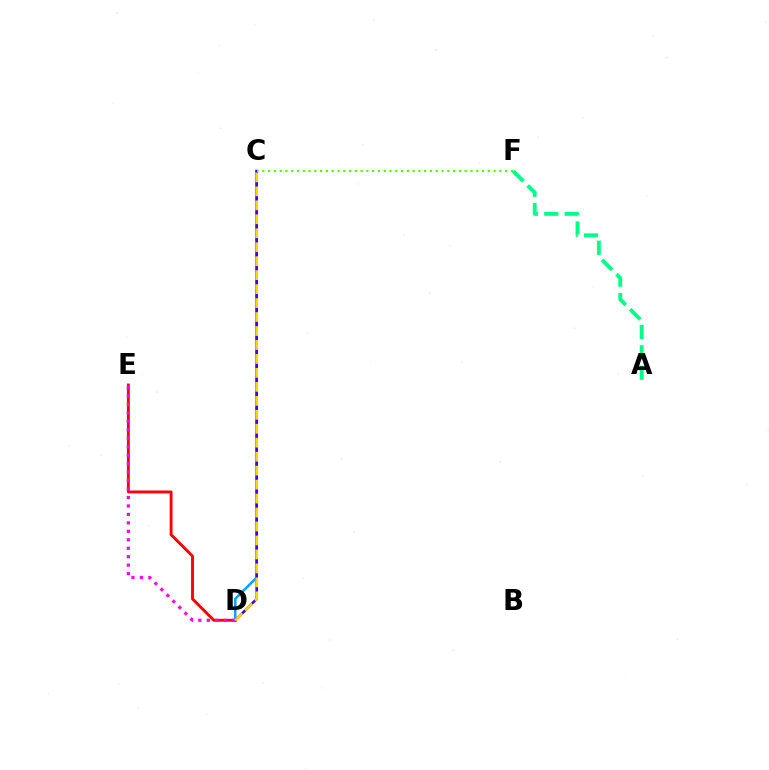{('C', 'D'): [{'color': '#009eff', 'line_style': 'solid', 'thickness': 1.76}, {'color': '#3700ff', 'line_style': 'solid', 'thickness': 1.87}, {'color': '#ffd500', 'line_style': 'dashed', 'thickness': 1.9}], ('D', 'E'): [{'color': '#ff0000', 'line_style': 'solid', 'thickness': 2.06}, {'color': '#ff00ed', 'line_style': 'dotted', 'thickness': 2.3}], ('C', 'F'): [{'color': '#4fff00', 'line_style': 'dotted', 'thickness': 1.57}], ('A', 'F'): [{'color': '#00ff86', 'line_style': 'dashed', 'thickness': 2.77}]}